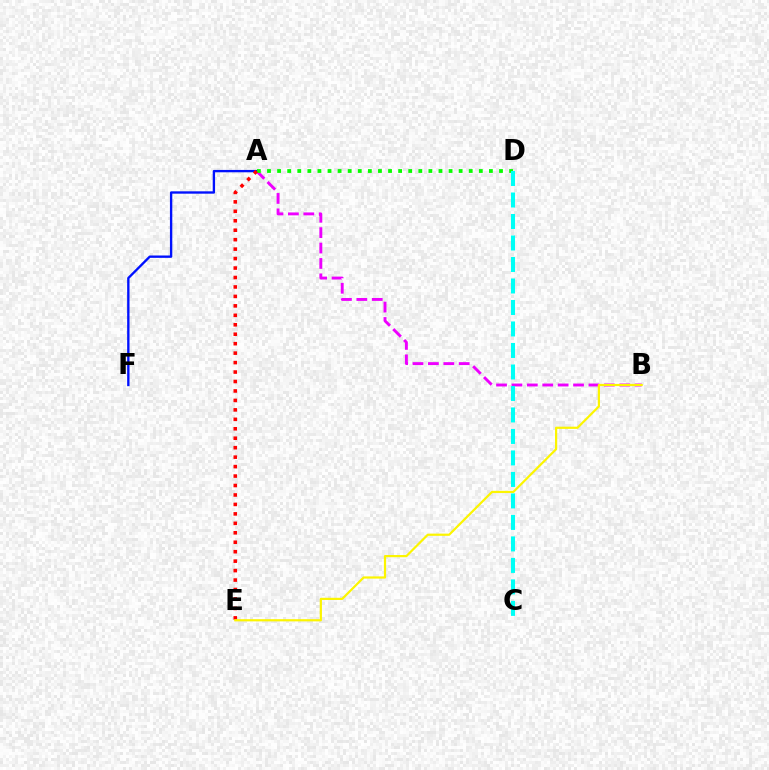{('A', 'B'): [{'color': '#ee00ff', 'line_style': 'dashed', 'thickness': 2.09}], ('A', 'F'): [{'color': '#0010ff', 'line_style': 'solid', 'thickness': 1.69}], ('A', 'D'): [{'color': '#08ff00', 'line_style': 'dotted', 'thickness': 2.74}], ('A', 'E'): [{'color': '#ff0000', 'line_style': 'dotted', 'thickness': 2.57}], ('C', 'D'): [{'color': '#00fff6', 'line_style': 'dashed', 'thickness': 2.92}], ('B', 'E'): [{'color': '#fcf500', 'line_style': 'solid', 'thickness': 1.58}]}